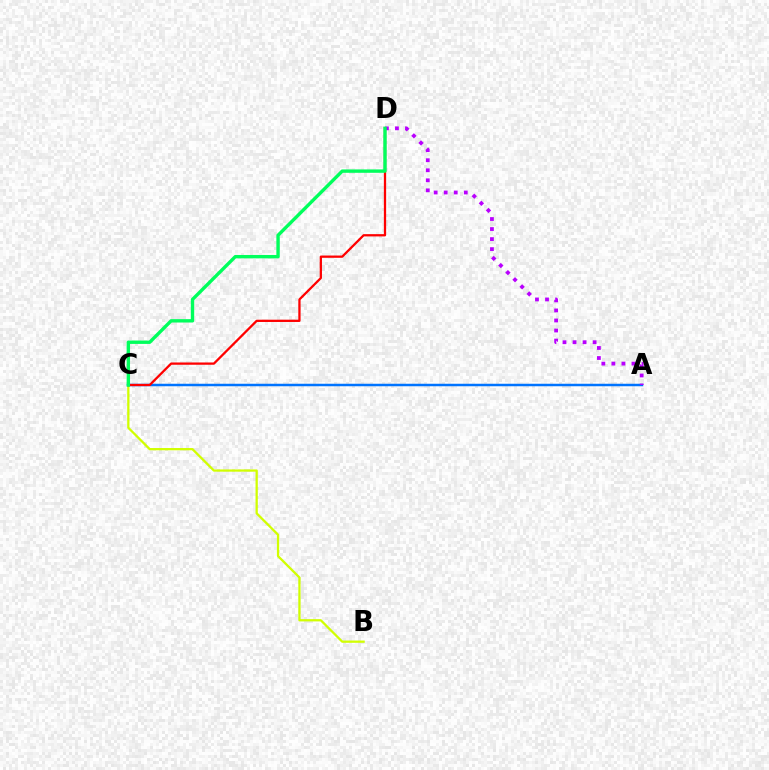{('B', 'C'): [{'color': '#d1ff00', 'line_style': 'solid', 'thickness': 1.64}], ('A', 'C'): [{'color': '#0074ff', 'line_style': 'solid', 'thickness': 1.79}], ('C', 'D'): [{'color': '#ff0000', 'line_style': 'solid', 'thickness': 1.64}, {'color': '#00ff5c', 'line_style': 'solid', 'thickness': 2.43}], ('A', 'D'): [{'color': '#b900ff', 'line_style': 'dotted', 'thickness': 2.73}]}